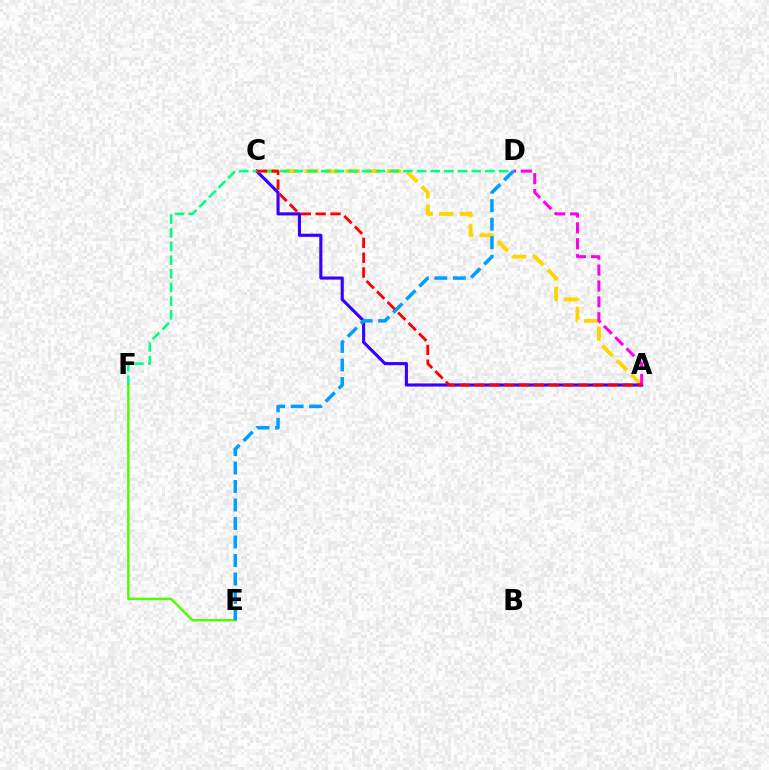{('E', 'F'): [{'color': '#4fff00', 'line_style': 'solid', 'thickness': 1.77}], ('A', 'C'): [{'color': '#ffd500', 'line_style': 'dashed', 'thickness': 2.8}, {'color': '#3700ff', 'line_style': 'solid', 'thickness': 2.24}, {'color': '#ff0000', 'line_style': 'dashed', 'thickness': 2.02}], ('A', 'D'): [{'color': '#ff00ed', 'line_style': 'dashed', 'thickness': 2.16}], ('D', 'F'): [{'color': '#00ff86', 'line_style': 'dashed', 'thickness': 1.86}], ('D', 'E'): [{'color': '#009eff', 'line_style': 'dashed', 'thickness': 2.51}]}